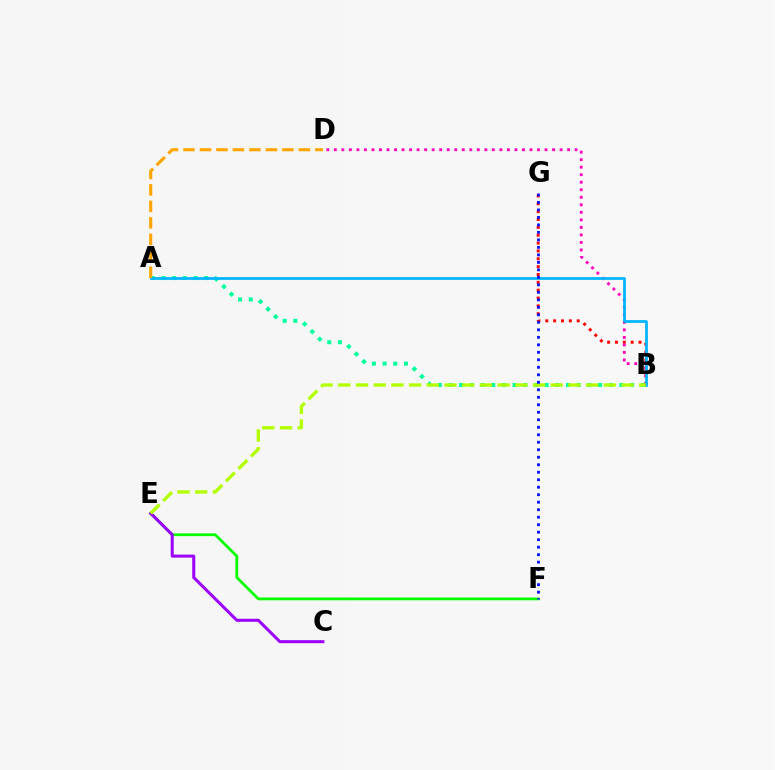{('B', 'G'): [{'color': '#ff0000', 'line_style': 'dotted', 'thickness': 2.13}], ('B', 'D'): [{'color': '#ff00bd', 'line_style': 'dotted', 'thickness': 2.04}], ('A', 'B'): [{'color': '#00ff9d', 'line_style': 'dotted', 'thickness': 2.9}, {'color': '#00b5ff', 'line_style': 'solid', 'thickness': 1.97}], ('A', 'D'): [{'color': '#ffa500', 'line_style': 'dashed', 'thickness': 2.24}], ('E', 'F'): [{'color': '#08ff00', 'line_style': 'solid', 'thickness': 2.0}], ('C', 'E'): [{'color': '#9b00ff', 'line_style': 'solid', 'thickness': 2.18}], ('B', 'E'): [{'color': '#b3ff00', 'line_style': 'dashed', 'thickness': 2.4}], ('F', 'G'): [{'color': '#0010ff', 'line_style': 'dotted', 'thickness': 2.04}]}